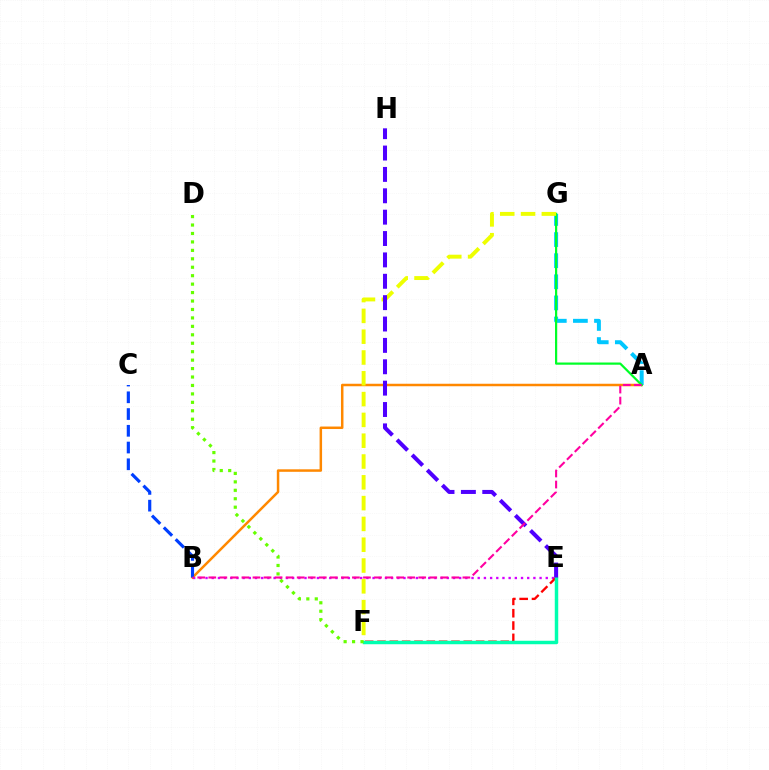{('B', 'E'): [{'color': '#d600ff', 'line_style': 'dotted', 'thickness': 1.68}], ('A', 'B'): [{'color': '#ff8800', 'line_style': 'solid', 'thickness': 1.8}, {'color': '#ff00a0', 'line_style': 'dashed', 'thickness': 1.5}], ('E', 'F'): [{'color': '#ff0000', 'line_style': 'dashed', 'thickness': 1.68}, {'color': '#00ffaf', 'line_style': 'solid', 'thickness': 2.49}], ('A', 'G'): [{'color': '#00c7ff', 'line_style': 'dashed', 'thickness': 2.87}, {'color': '#00ff27', 'line_style': 'solid', 'thickness': 1.59}], ('F', 'G'): [{'color': '#eeff00', 'line_style': 'dashed', 'thickness': 2.83}], ('B', 'C'): [{'color': '#003fff', 'line_style': 'dashed', 'thickness': 2.27}], ('E', 'H'): [{'color': '#4f00ff', 'line_style': 'dashed', 'thickness': 2.9}], ('D', 'F'): [{'color': '#66ff00', 'line_style': 'dotted', 'thickness': 2.29}]}